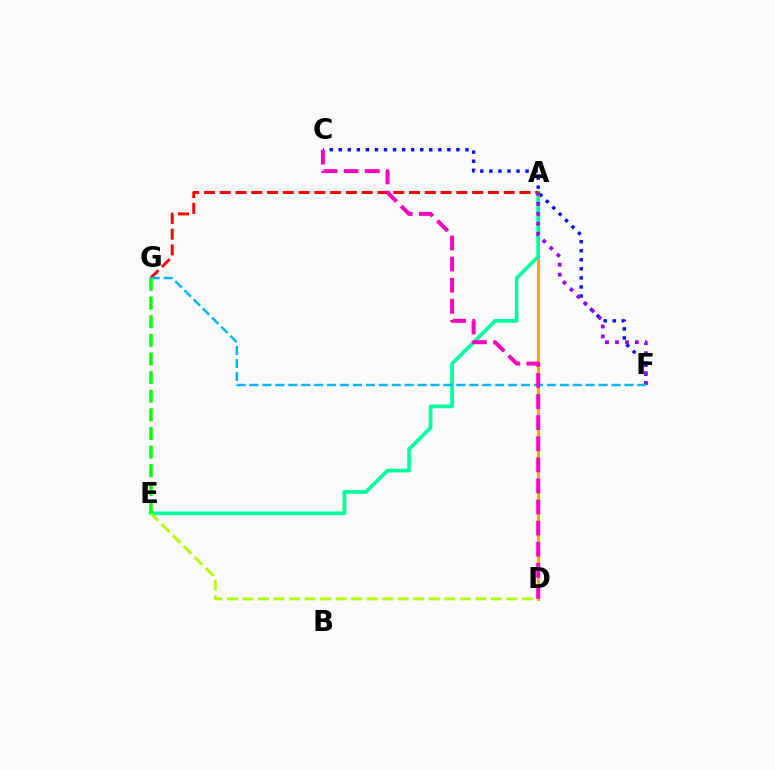{('A', 'D'): [{'color': '#ffa500', 'line_style': 'solid', 'thickness': 2.13}], ('C', 'F'): [{'color': '#0010ff', 'line_style': 'dotted', 'thickness': 2.46}], ('A', 'E'): [{'color': '#00ff9d', 'line_style': 'solid', 'thickness': 2.68}], ('A', 'F'): [{'color': '#9b00ff', 'line_style': 'dotted', 'thickness': 2.71}], ('D', 'E'): [{'color': '#b3ff00', 'line_style': 'dashed', 'thickness': 2.11}], ('A', 'G'): [{'color': '#ff0000', 'line_style': 'dashed', 'thickness': 2.14}], ('F', 'G'): [{'color': '#00b5ff', 'line_style': 'dashed', 'thickness': 1.76}], ('C', 'D'): [{'color': '#ff00bd', 'line_style': 'dashed', 'thickness': 2.87}], ('E', 'G'): [{'color': '#08ff00', 'line_style': 'dashed', 'thickness': 2.53}]}